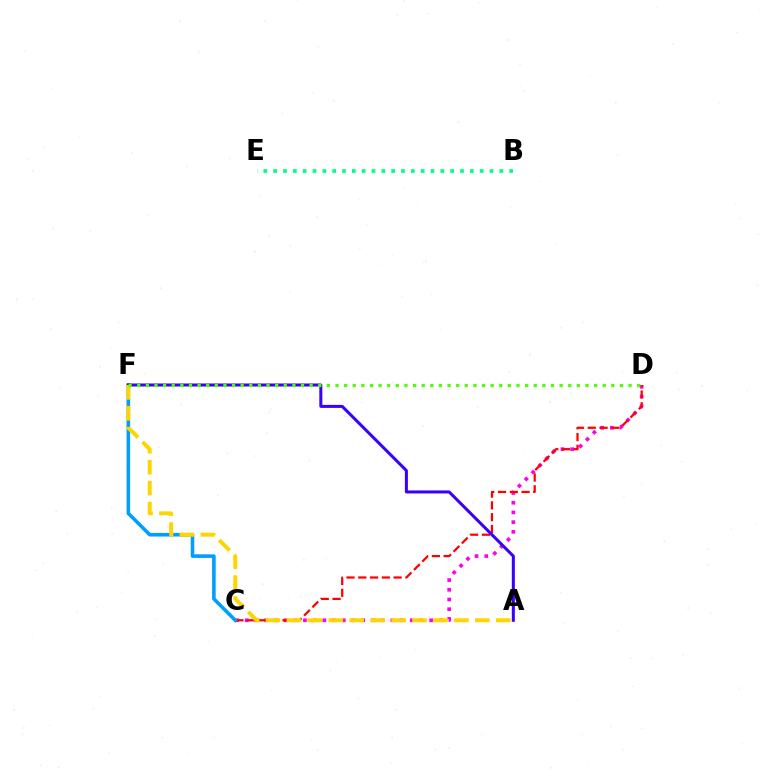{('B', 'E'): [{'color': '#00ff86', 'line_style': 'dotted', 'thickness': 2.67}], ('C', 'D'): [{'color': '#ff00ed', 'line_style': 'dotted', 'thickness': 2.64}, {'color': '#ff0000', 'line_style': 'dashed', 'thickness': 1.6}], ('C', 'F'): [{'color': '#009eff', 'line_style': 'solid', 'thickness': 2.58}], ('A', 'F'): [{'color': '#3700ff', 'line_style': 'solid', 'thickness': 2.18}, {'color': '#ffd500', 'line_style': 'dashed', 'thickness': 2.84}], ('D', 'F'): [{'color': '#4fff00', 'line_style': 'dotted', 'thickness': 2.34}]}